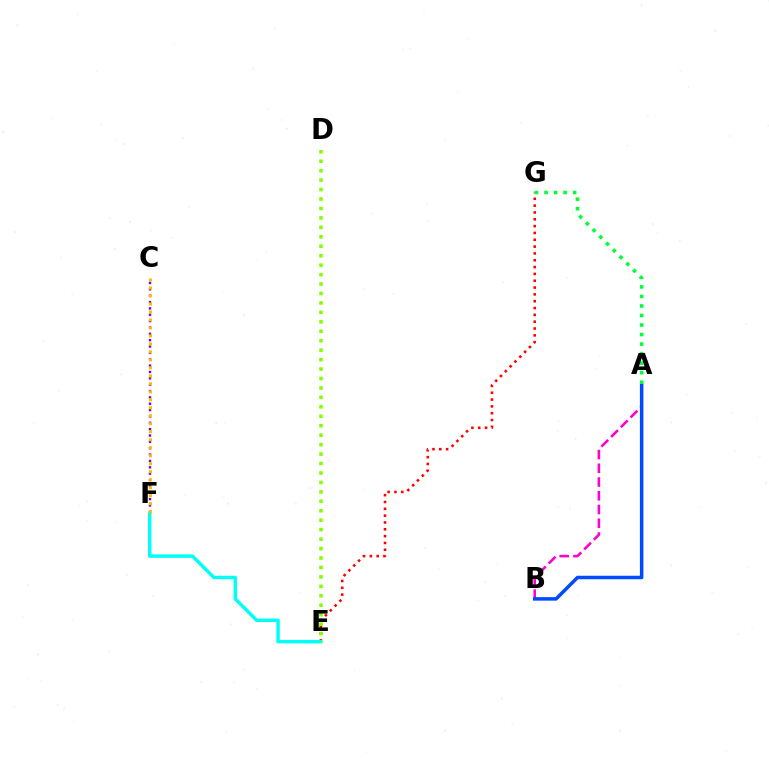{('E', 'G'): [{'color': '#ff0000', 'line_style': 'dotted', 'thickness': 1.85}], ('C', 'F'): [{'color': '#7200ff', 'line_style': 'dotted', 'thickness': 1.73}, {'color': '#ffbd00', 'line_style': 'dotted', 'thickness': 2.17}], ('E', 'F'): [{'color': '#00fff6', 'line_style': 'solid', 'thickness': 2.49}], ('D', 'E'): [{'color': '#84ff00', 'line_style': 'dotted', 'thickness': 2.57}], ('A', 'B'): [{'color': '#ff00cf', 'line_style': 'dashed', 'thickness': 1.87}, {'color': '#004bff', 'line_style': 'solid', 'thickness': 2.53}], ('A', 'G'): [{'color': '#00ff39', 'line_style': 'dotted', 'thickness': 2.59}]}